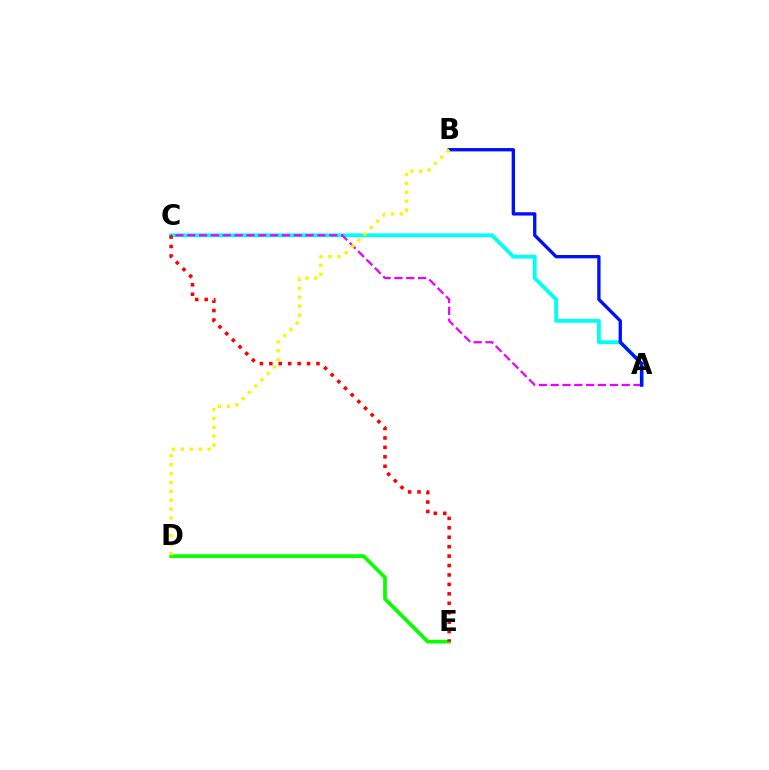{('A', 'C'): [{'color': '#00fff6', 'line_style': 'solid', 'thickness': 2.76}, {'color': '#ee00ff', 'line_style': 'dashed', 'thickness': 1.61}], ('D', 'E'): [{'color': '#08ff00', 'line_style': 'solid', 'thickness': 2.66}], ('A', 'B'): [{'color': '#0010ff', 'line_style': 'solid', 'thickness': 2.4}], ('C', 'E'): [{'color': '#ff0000', 'line_style': 'dotted', 'thickness': 2.56}], ('B', 'D'): [{'color': '#fcf500', 'line_style': 'dotted', 'thickness': 2.42}]}